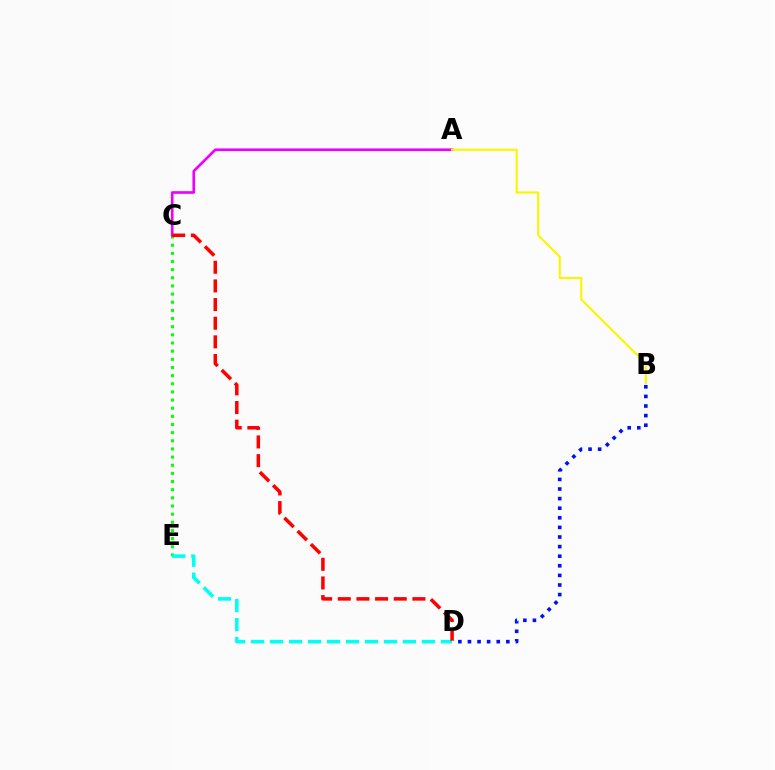{('C', 'E'): [{'color': '#08ff00', 'line_style': 'dotted', 'thickness': 2.21}], ('A', 'C'): [{'color': '#ee00ff', 'line_style': 'solid', 'thickness': 1.91}], ('A', 'B'): [{'color': '#fcf500', 'line_style': 'solid', 'thickness': 1.53}], ('B', 'D'): [{'color': '#0010ff', 'line_style': 'dotted', 'thickness': 2.61}], ('D', 'E'): [{'color': '#00fff6', 'line_style': 'dashed', 'thickness': 2.58}], ('C', 'D'): [{'color': '#ff0000', 'line_style': 'dashed', 'thickness': 2.53}]}